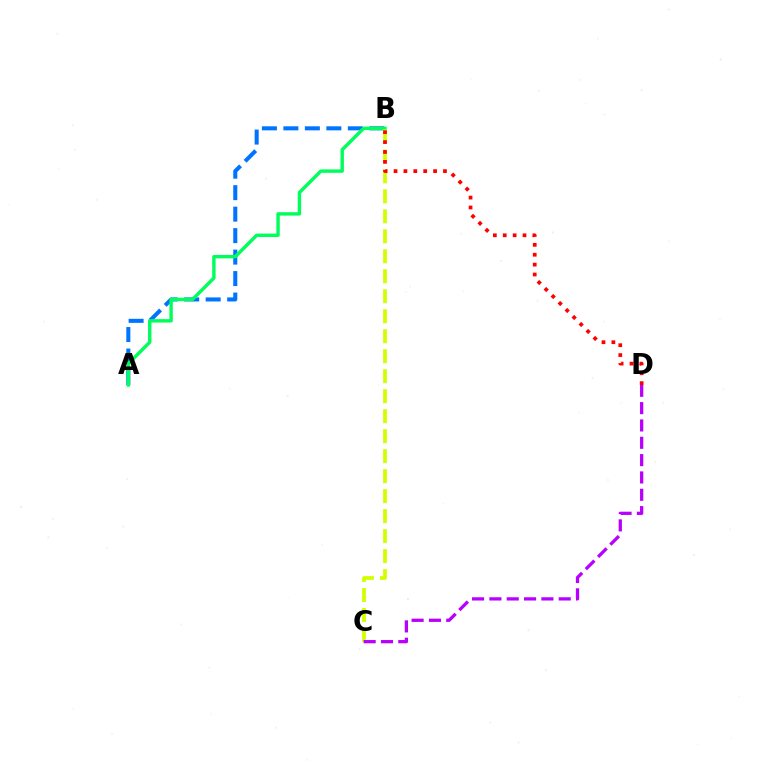{('A', 'B'): [{'color': '#0074ff', 'line_style': 'dashed', 'thickness': 2.92}, {'color': '#00ff5c', 'line_style': 'solid', 'thickness': 2.46}], ('B', 'C'): [{'color': '#d1ff00', 'line_style': 'dashed', 'thickness': 2.72}], ('C', 'D'): [{'color': '#b900ff', 'line_style': 'dashed', 'thickness': 2.35}], ('B', 'D'): [{'color': '#ff0000', 'line_style': 'dotted', 'thickness': 2.69}]}